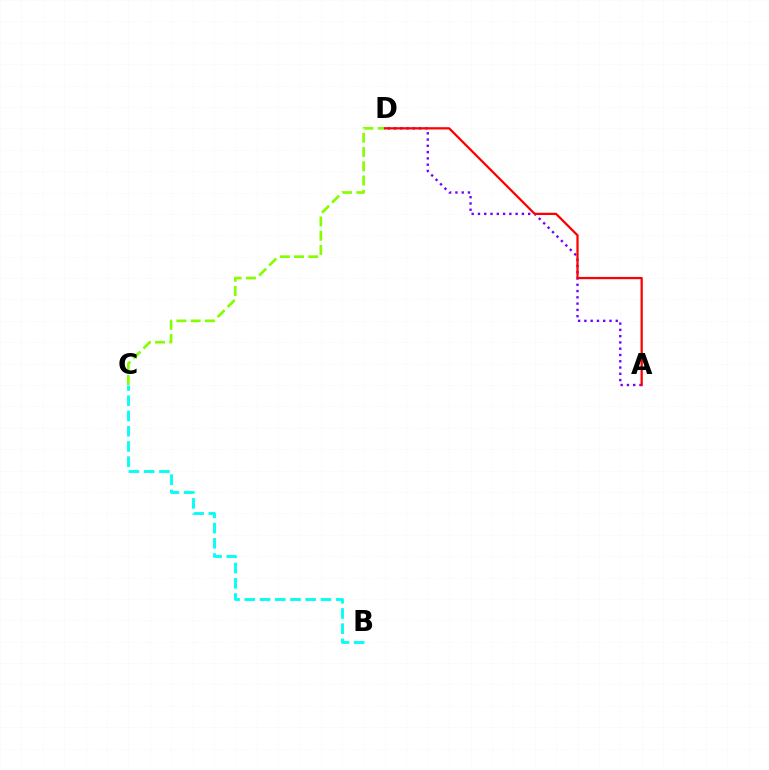{('A', 'D'): [{'color': '#7200ff', 'line_style': 'dotted', 'thickness': 1.71}, {'color': '#ff0000', 'line_style': 'solid', 'thickness': 1.62}], ('B', 'C'): [{'color': '#00fff6', 'line_style': 'dashed', 'thickness': 2.07}], ('C', 'D'): [{'color': '#84ff00', 'line_style': 'dashed', 'thickness': 1.94}]}